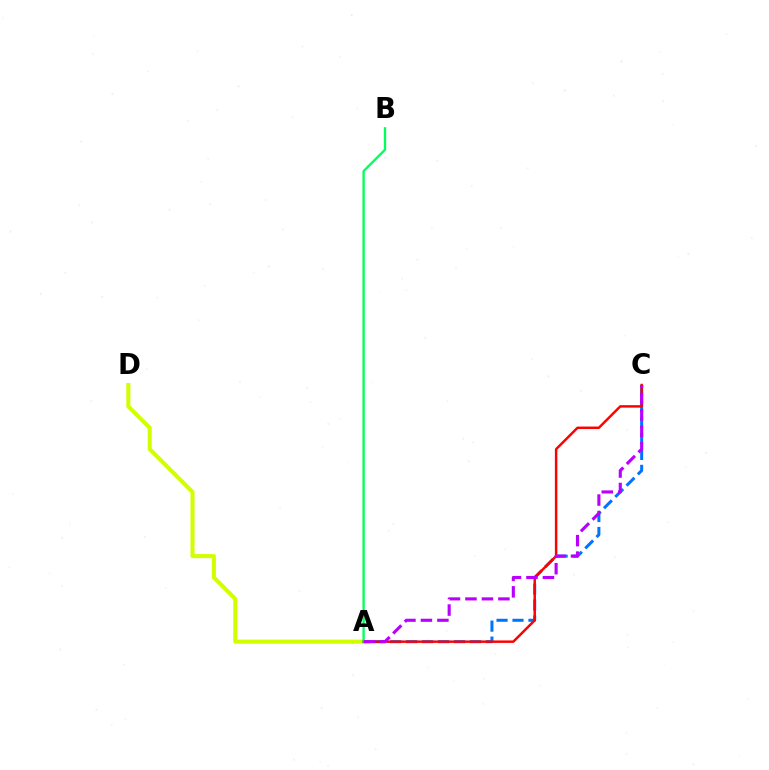{('A', 'D'): [{'color': '#d1ff00', 'line_style': 'solid', 'thickness': 2.92}], ('A', 'C'): [{'color': '#0074ff', 'line_style': 'dashed', 'thickness': 2.17}, {'color': '#ff0000', 'line_style': 'solid', 'thickness': 1.77}, {'color': '#b900ff', 'line_style': 'dashed', 'thickness': 2.24}], ('A', 'B'): [{'color': '#00ff5c', 'line_style': 'solid', 'thickness': 1.67}]}